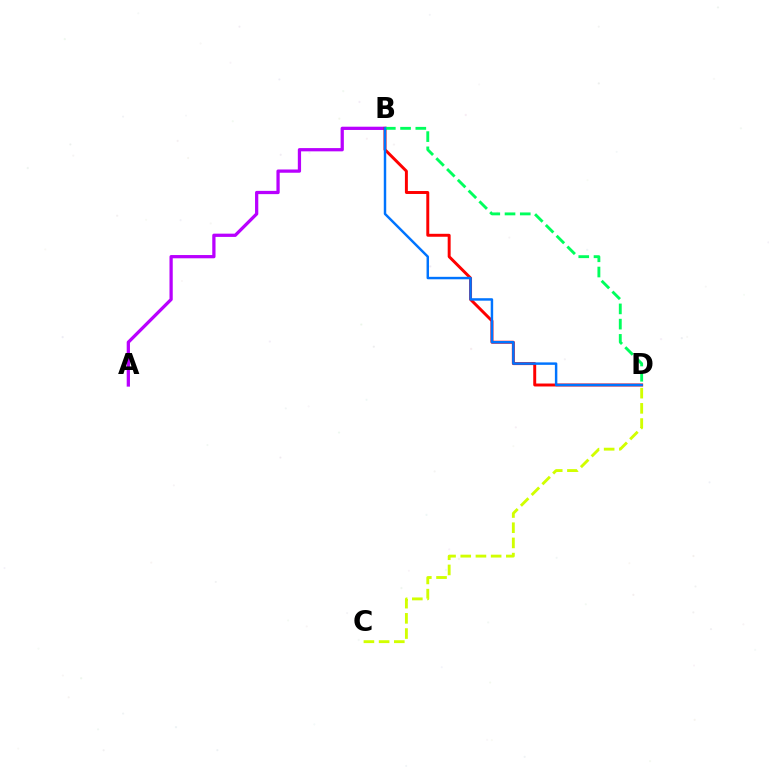{('A', 'B'): [{'color': '#b900ff', 'line_style': 'solid', 'thickness': 2.34}], ('B', 'D'): [{'color': '#ff0000', 'line_style': 'solid', 'thickness': 2.12}, {'color': '#00ff5c', 'line_style': 'dashed', 'thickness': 2.07}, {'color': '#0074ff', 'line_style': 'solid', 'thickness': 1.77}], ('C', 'D'): [{'color': '#d1ff00', 'line_style': 'dashed', 'thickness': 2.06}]}